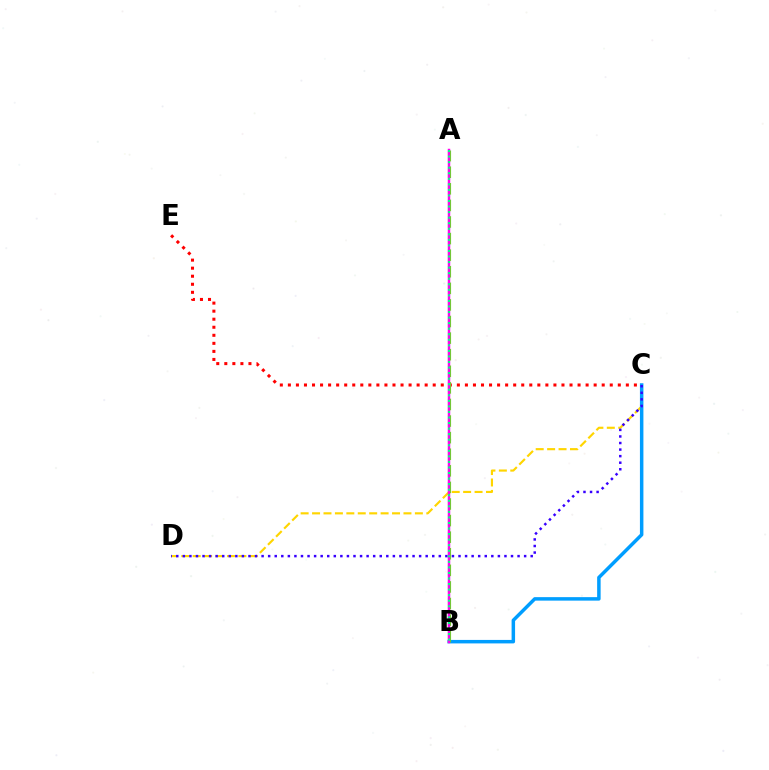{('C', 'E'): [{'color': '#ff0000', 'line_style': 'dotted', 'thickness': 2.19}], ('C', 'D'): [{'color': '#ffd500', 'line_style': 'dashed', 'thickness': 1.55}, {'color': '#3700ff', 'line_style': 'dotted', 'thickness': 1.78}], ('B', 'C'): [{'color': '#009eff', 'line_style': 'solid', 'thickness': 2.51}], ('A', 'B'): [{'color': '#4fff00', 'line_style': 'dashed', 'thickness': 2.25}, {'color': '#ff00ed', 'line_style': 'solid', 'thickness': 1.77}, {'color': '#00ff86', 'line_style': 'dotted', 'thickness': 1.51}]}